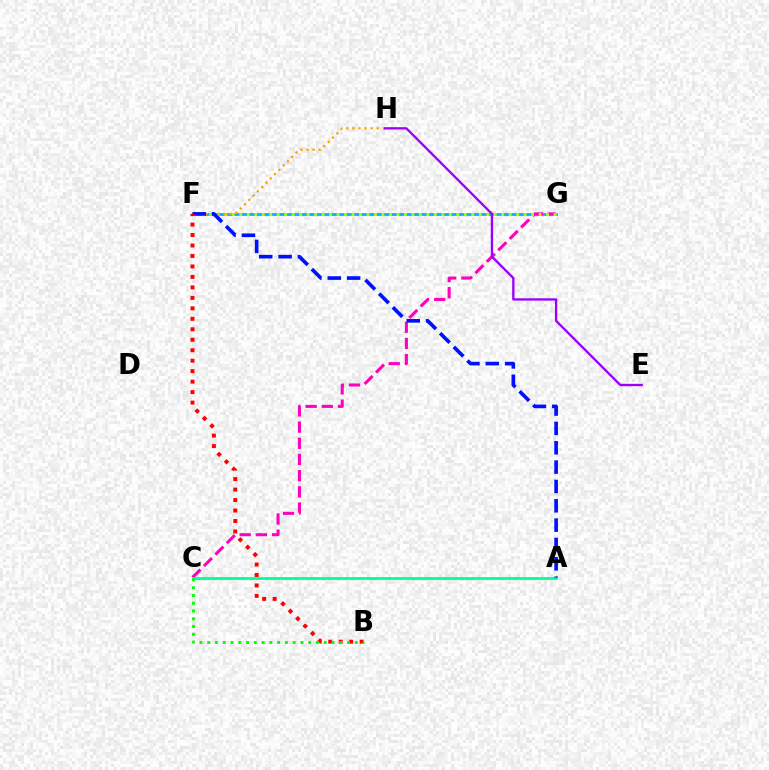{('F', 'G'): [{'color': '#00b5ff', 'line_style': 'solid', 'thickness': 2.03}, {'color': '#b3ff00', 'line_style': 'dotted', 'thickness': 2.03}], ('C', 'G'): [{'color': '#ff00bd', 'line_style': 'dashed', 'thickness': 2.2}], ('A', 'C'): [{'color': '#00ff9d', 'line_style': 'solid', 'thickness': 2.02}], ('F', 'H'): [{'color': '#ffa500', 'line_style': 'dotted', 'thickness': 1.65}], ('A', 'F'): [{'color': '#0010ff', 'line_style': 'dashed', 'thickness': 2.63}], ('B', 'F'): [{'color': '#ff0000', 'line_style': 'dotted', 'thickness': 2.85}], ('B', 'C'): [{'color': '#08ff00', 'line_style': 'dotted', 'thickness': 2.11}], ('E', 'H'): [{'color': '#9b00ff', 'line_style': 'solid', 'thickness': 1.68}]}